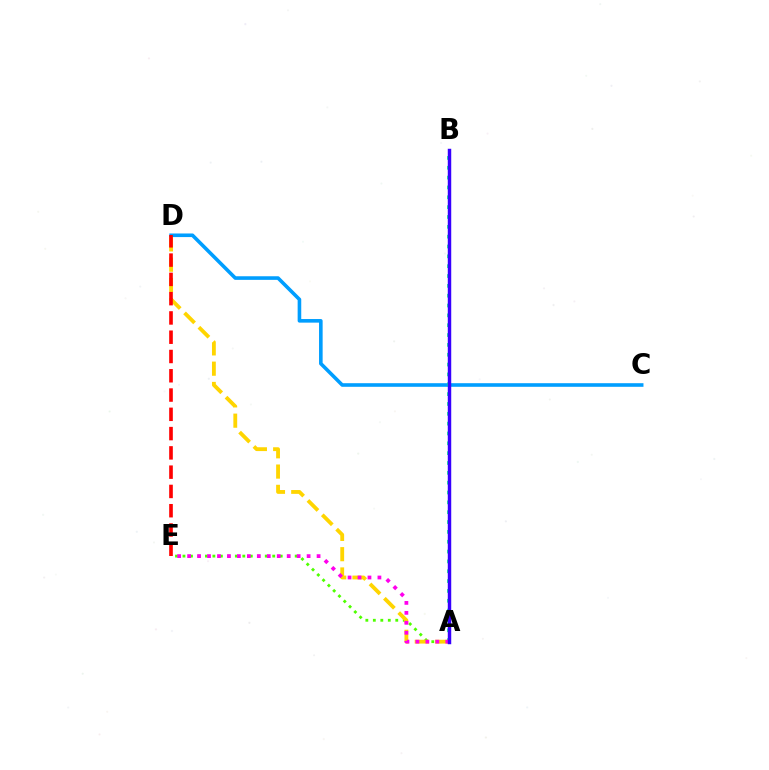{('A', 'E'): [{'color': '#4fff00', 'line_style': 'dotted', 'thickness': 2.03}, {'color': '#ff00ed', 'line_style': 'dotted', 'thickness': 2.71}], ('C', 'D'): [{'color': '#009eff', 'line_style': 'solid', 'thickness': 2.6}], ('A', 'D'): [{'color': '#ffd500', 'line_style': 'dashed', 'thickness': 2.76}], ('D', 'E'): [{'color': '#ff0000', 'line_style': 'dashed', 'thickness': 2.62}], ('A', 'B'): [{'color': '#00ff86', 'line_style': 'dotted', 'thickness': 2.67}, {'color': '#3700ff', 'line_style': 'solid', 'thickness': 2.48}]}